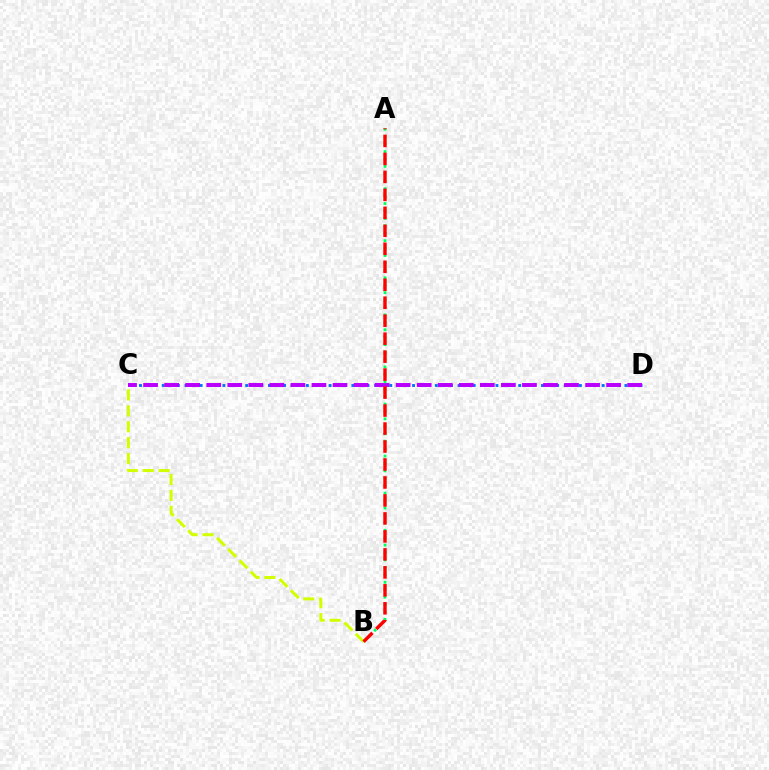{('C', 'D'): [{'color': '#0074ff', 'line_style': 'dotted', 'thickness': 2.06}, {'color': '#b900ff', 'line_style': 'dashed', 'thickness': 2.86}], ('B', 'C'): [{'color': '#d1ff00', 'line_style': 'dashed', 'thickness': 2.16}], ('A', 'B'): [{'color': '#00ff5c', 'line_style': 'dotted', 'thickness': 2.02}, {'color': '#ff0000', 'line_style': 'dashed', 'thickness': 2.44}]}